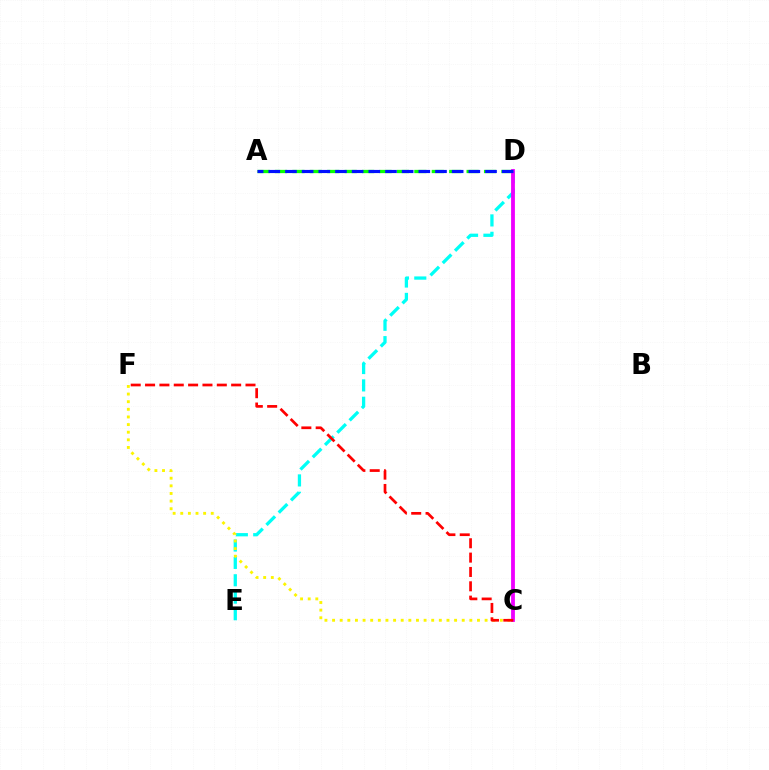{('D', 'E'): [{'color': '#00fff6', 'line_style': 'dashed', 'thickness': 2.36}], ('A', 'D'): [{'color': '#08ff00', 'line_style': 'dashed', 'thickness': 2.37}, {'color': '#0010ff', 'line_style': 'dashed', 'thickness': 2.26}], ('C', 'D'): [{'color': '#ee00ff', 'line_style': 'solid', 'thickness': 2.74}], ('C', 'F'): [{'color': '#fcf500', 'line_style': 'dotted', 'thickness': 2.07}, {'color': '#ff0000', 'line_style': 'dashed', 'thickness': 1.95}]}